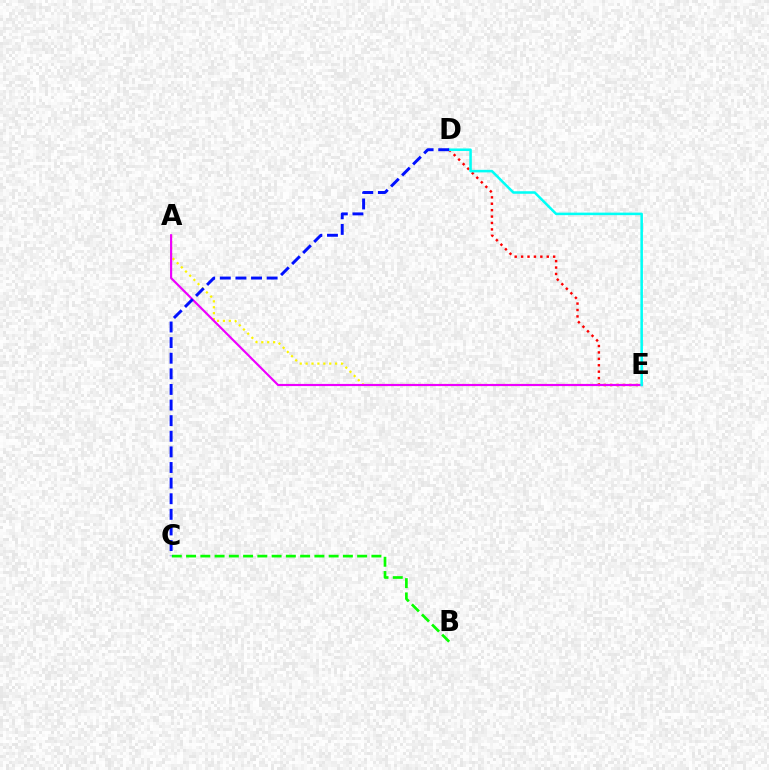{('D', 'E'): [{'color': '#ff0000', 'line_style': 'dotted', 'thickness': 1.74}, {'color': '#00fff6', 'line_style': 'solid', 'thickness': 1.82}], ('A', 'E'): [{'color': '#fcf500', 'line_style': 'dotted', 'thickness': 1.6}, {'color': '#ee00ff', 'line_style': 'solid', 'thickness': 1.56}], ('B', 'C'): [{'color': '#08ff00', 'line_style': 'dashed', 'thickness': 1.94}], ('C', 'D'): [{'color': '#0010ff', 'line_style': 'dashed', 'thickness': 2.12}]}